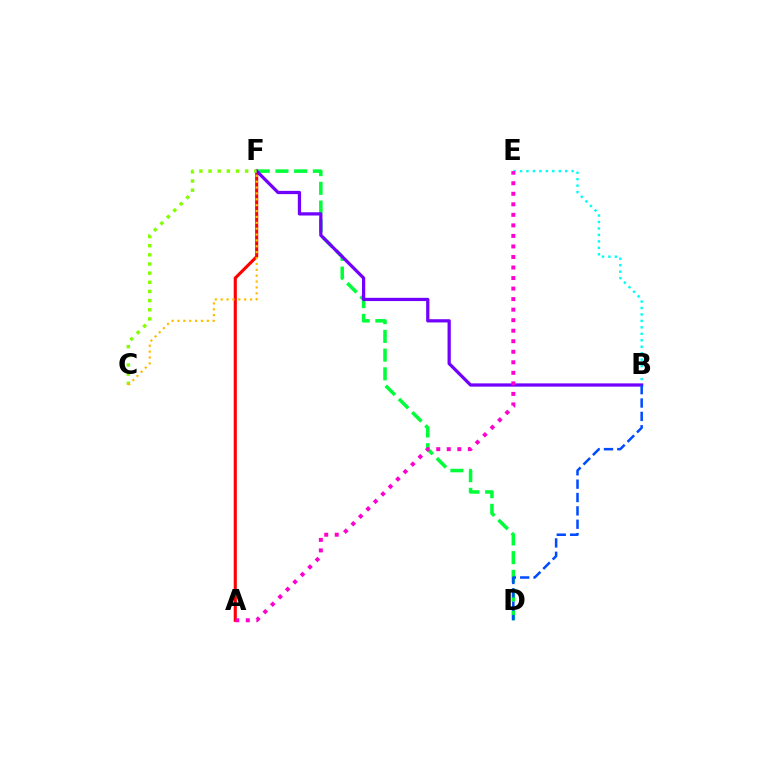{('B', 'E'): [{'color': '#00fff6', 'line_style': 'dotted', 'thickness': 1.75}], ('A', 'F'): [{'color': '#ff0000', 'line_style': 'solid', 'thickness': 2.24}], ('D', 'F'): [{'color': '#00ff39', 'line_style': 'dashed', 'thickness': 2.54}], ('B', 'F'): [{'color': '#7200ff', 'line_style': 'solid', 'thickness': 2.33}], ('B', 'D'): [{'color': '#004bff', 'line_style': 'dashed', 'thickness': 1.81}], ('C', 'F'): [{'color': '#84ff00', 'line_style': 'dotted', 'thickness': 2.49}, {'color': '#ffbd00', 'line_style': 'dotted', 'thickness': 1.6}], ('A', 'E'): [{'color': '#ff00cf', 'line_style': 'dotted', 'thickness': 2.86}]}